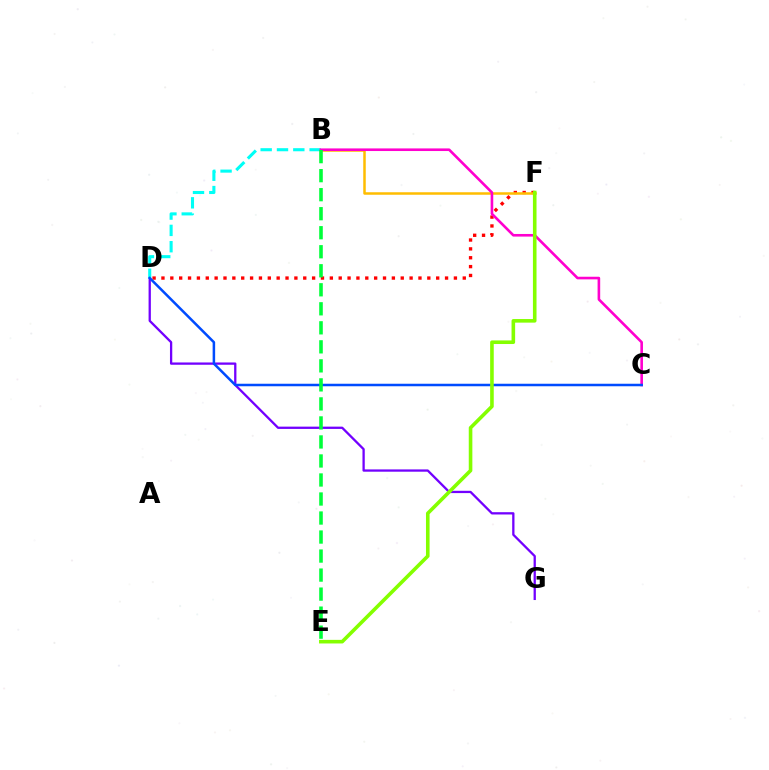{('D', 'F'): [{'color': '#ff0000', 'line_style': 'dotted', 'thickness': 2.41}], ('D', 'G'): [{'color': '#7200ff', 'line_style': 'solid', 'thickness': 1.65}], ('B', 'F'): [{'color': '#ffbd00', 'line_style': 'solid', 'thickness': 1.8}], ('B', 'D'): [{'color': '#00fff6', 'line_style': 'dashed', 'thickness': 2.22}], ('B', 'C'): [{'color': '#ff00cf', 'line_style': 'solid', 'thickness': 1.88}], ('C', 'D'): [{'color': '#004bff', 'line_style': 'solid', 'thickness': 1.81}], ('B', 'E'): [{'color': '#00ff39', 'line_style': 'dashed', 'thickness': 2.58}], ('E', 'F'): [{'color': '#84ff00', 'line_style': 'solid', 'thickness': 2.59}]}